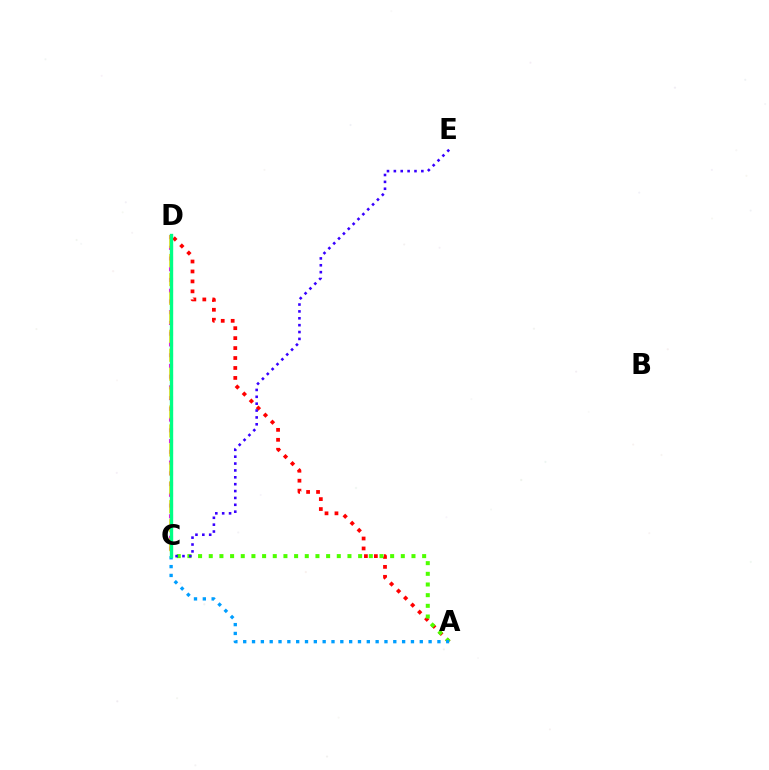{('C', 'D'): [{'color': '#ff00ed', 'line_style': 'dotted', 'thickness': 2.92}, {'color': '#ffd500', 'line_style': 'dashed', 'thickness': 2.57}, {'color': '#00ff86', 'line_style': 'solid', 'thickness': 2.42}], ('A', 'D'): [{'color': '#ff0000', 'line_style': 'dotted', 'thickness': 2.7}], ('A', 'C'): [{'color': '#4fff00', 'line_style': 'dotted', 'thickness': 2.9}, {'color': '#009eff', 'line_style': 'dotted', 'thickness': 2.4}], ('C', 'E'): [{'color': '#3700ff', 'line_style': 'dotted', 'thickness': 1.87}]}